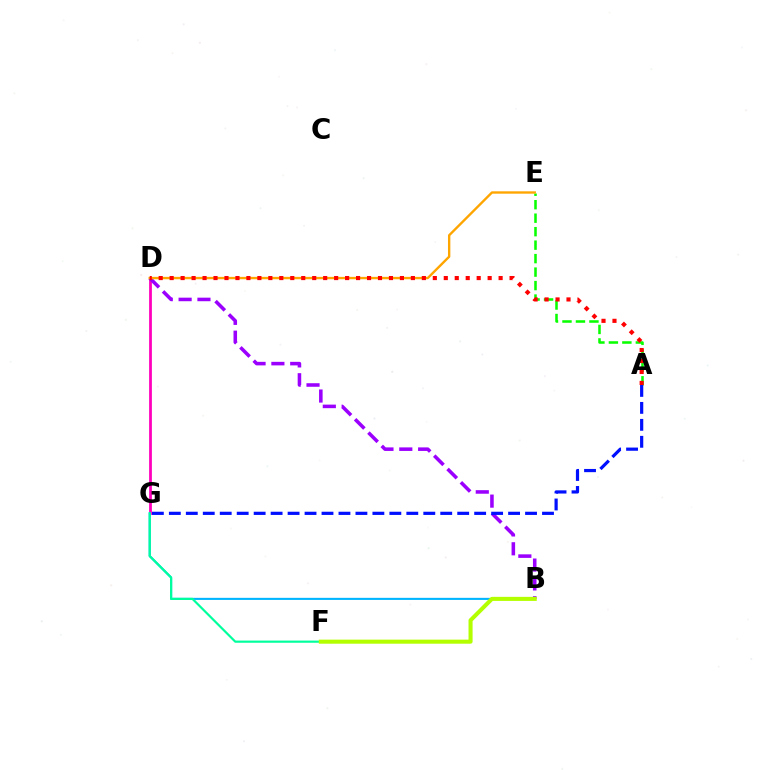{('D', 'G'): [{'color': '#ff00bd', 'line_style': 'solid', 'thickness': 2.0}], ('B', 'G'): [{'color': '#00b5ff', 'line_style': 'solid', 'thickness': 1.5}], ('B', 'D'): [{'color': '#9b00ff', 'line_style': 'dashed', 'thickness': 2.56}], ('A', 'E'): [{'color': '#08ff00', 'line_style': 'dashed', 'thickness': 1.83}], ('D', 'E'): [{'color': '#ffa500', 'line_style': 'solid', 'thickness': 1.7}], ('A', 'D'): [{'color': '#ff0000', 'line_style': 'dotted', 'thickness': 2.98}], ('A', 'G'): [{'color': '#0010ff', 'line_style': 'dashed', 'thickness': 2.3}], ('F', 'G'): [{'color': '#00ff9d', 'line_style': 'solid', 'thickness': 1.57}], ('B', 'F'): [{'color': '#b3ff00', 'line_style': 'solid', 'thickness': 2.93}]}